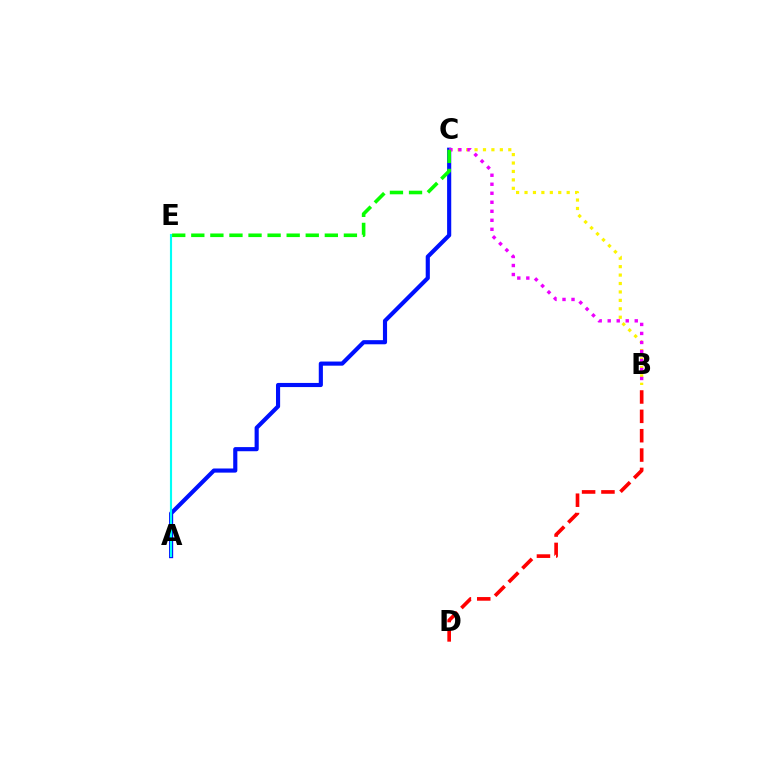{('B', 'D'): [{'color': '#ff0000', 'line_style': 'dashed', 'thickness': 2.63}], ('B', 'C'): [{'color': '#fcf500', 'line_style': 'dotted', 'thickness': 2.29}, {'color': '#ee00ff', 'line_style': 'dotted', 'thickness': 2.45}], ('A', 'C'): [{'color': '#0010ff', 'line_style': 'solid', 'thickness': 2.98}], ('A', 'E'): [{'color': '#00fff6', 'line_style': 'solid', 'thickness': 1.53}], ('C', 'E'): [{'color': '#08ff00', 'line_style': 'dashed', 'thickness': 2.59}]}